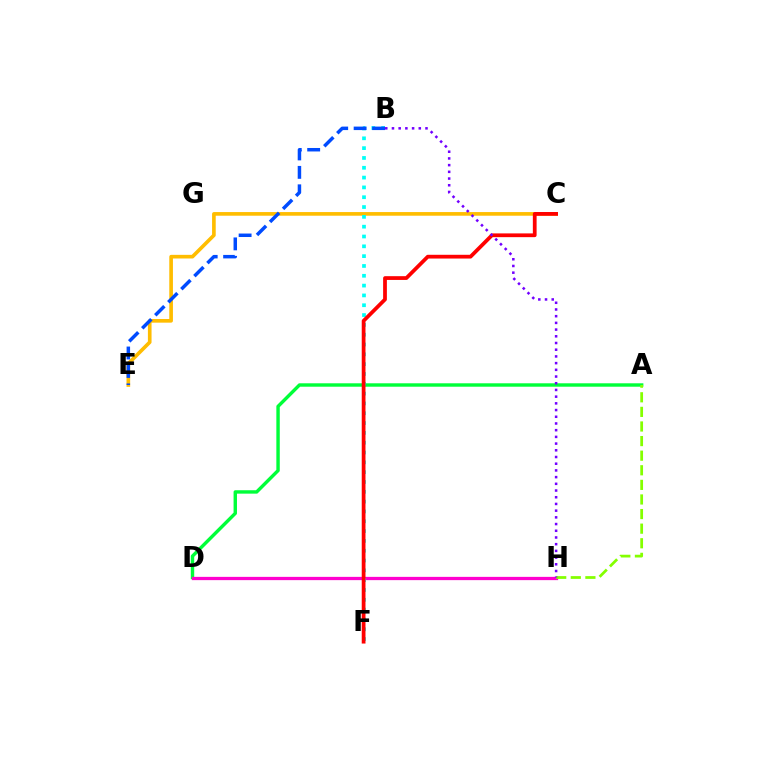{('A', 'D'): [{'color': '#00ff39', 'line_style': 'solid', 'thickness': 2.46}], ('C', 'E'): [{'color': '#ffbd00', 'line_style': 'solid', 'thickness': 2.63}], ('D', 'H'): [{'color': '#ff00cf', 'line_style': 'solid', 'thickness': 2.35}], ('B', 'F'): [{'color': '#00fff6', 'line_style': 'dotted', 'thickness': 2.67}], ('C', 'F'): [{'color': '#ff0000', 'line_style': 'solid', 'thickness': 2.71}], ('B', 'E'): [{'color': '#004bff', 'line_style': 'dashed', 'thickness': 2.5}], ('A', 'H'): [{'color': '#84ff00', 'line_style': 'dashed', 'thickness': 1.98}], ('B', 'H'): [{'color': '#7200ff', 'line_style': 'dotted', 'thickness': 1.82}]}